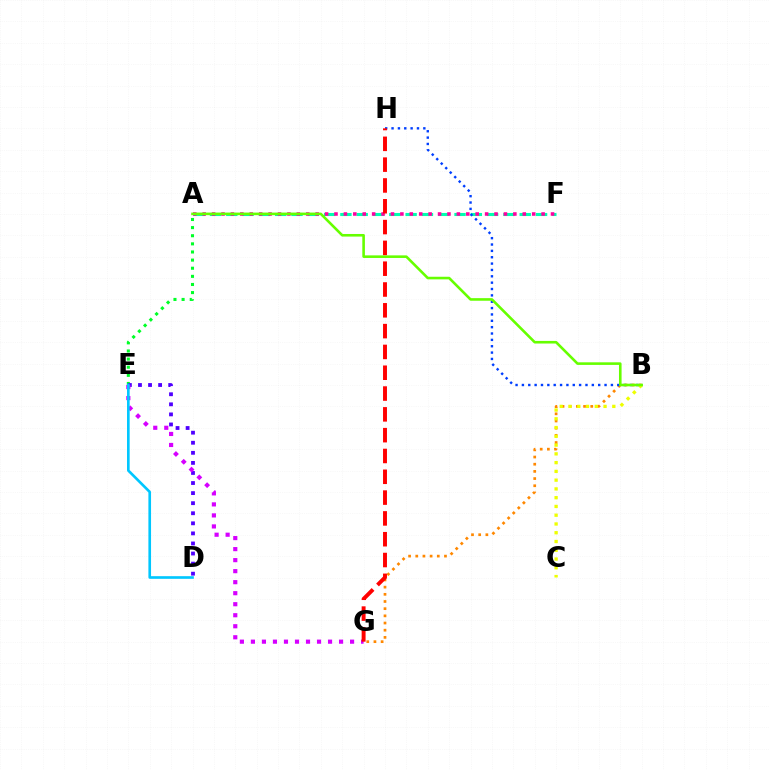{('A', 'F'): [{'color': '#00ffaf', 'line_style': 'dashed', 'thickness': 2.21}, {'color': '#ff00a0', 'line_style': 'dotted', 'thickness': 2.56}], ('A', 'E'): [{'color': '#00ff27', 'line_style': 'dotted', 'thickness': 2.21}], ('D', 'E'): [{'color': '#4f00ff', 'line_style': 'dotted', 'thickness': 2.74}, {'color': '#00c7ff', 'line_style': 'solid', 'thickness': 1.91}], ('B', 'G'): [{'color': '#ff8800', 'line_style': 'dotted', 'thickness': 1.95}], ('B', 'C'): [{'color': '#eeff00', 'line_style': 'dotted', 'thickness': 2.38}], ('B', 'H'): [{'color': '#003fff', 'line_style': 'dotted', 'thickness': 1.73}], ('A', 'B'): [{'color': '#66ff00', 'line_style': 'solid', 'thickness': 1.87}], ('E', 'G'): [{'color': '#d600ff', 'line_style': 'dotted', 'thickness': 2.99}], ('G', 'H'): [{'color': '#ff0000', 'line_style': 'dashed', 'thickness': 2.83}]}